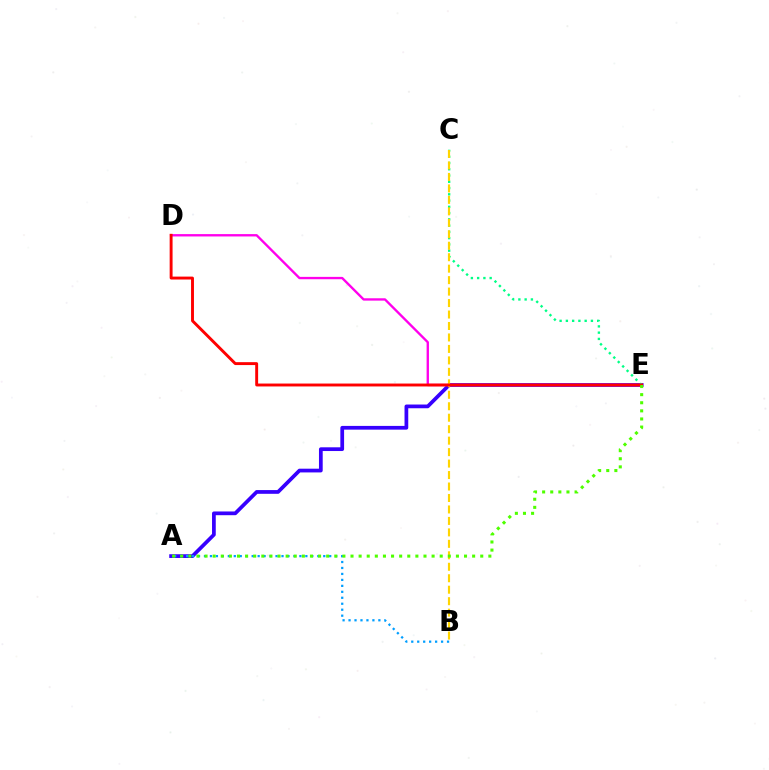{('A', 'E'): [{'color': '#3700ff', 'line_style': 'solid', 'thickness': 2.69}, {'color': '#4fff00', 'line_style': 'dotted', 'thickness': 2.2}], ('A', 'B'): [{'color': '#009eff', 'line_style': 'dotted', 'thickness': 1.62}], ('C', 'E'): [{'color': '#00ff86', 'line_style': 'dotted', 'thickness': 1.7}], ('D', 'E'): [{'color': '#ff00ed', 'line_style': 'solid', 'thickness': 1.69}, {'color': '#ff0000', 'line_style': 'solid', 'thickness': 2.09}], ('B', 'C'): [{'color': '#ffd500', 'line_style': 'dashed', 'thickness': 1.56}]}